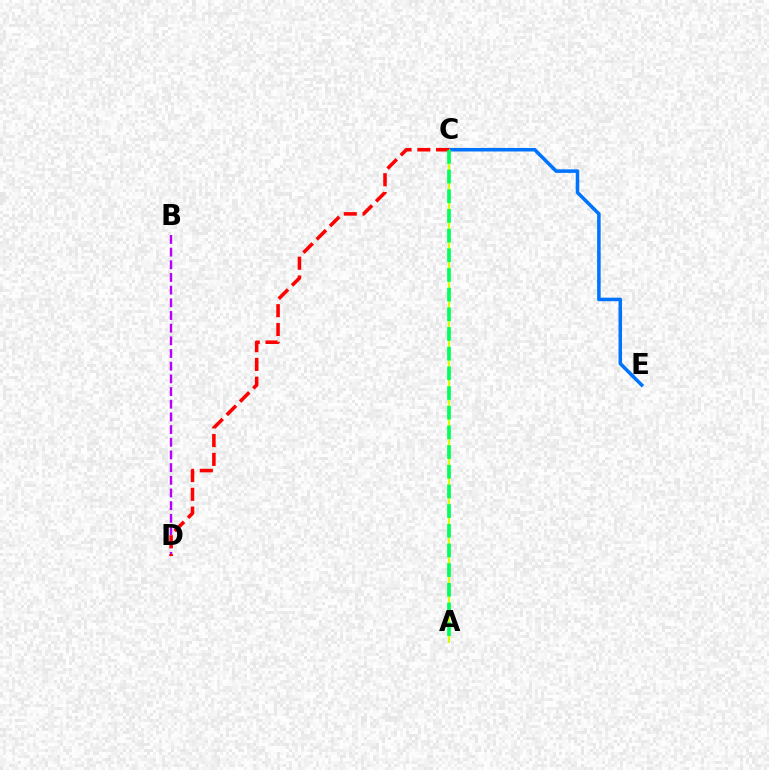{('C', 'E'): [{'color': '#0074ff', 'line_style': 'solid', 'thickness': 2.55}], ('B', 'D'): [{'color': '#b900ff', 'line_style': 'dashed', 'thickness': 1.72}], ('A', 'C'): [{'color': '#d1ff00', 'line_style': 'solid', 'thickness': 1.51}, {'color': '#00ff5c', 'line_style': 'dashed', 'thickness': 2.67}], ('C', 'D'): [{'color': '#ff0000', 'line_style': 'dashed', 'thickness': 2.55}]}